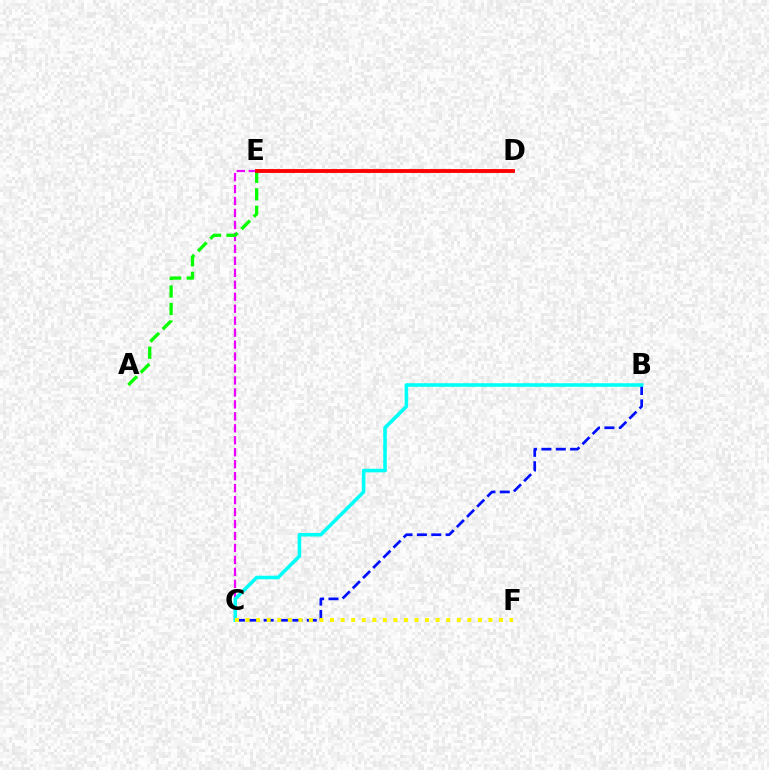{('C', 'E'): [{'color': '#ee00ff', 'line_style': 'dashed', 'thickness': 1.63}], ('A', 'E'): [{'color': '#08ff00', 'line_style': 'dashed', 'thickness': 2.38}], ('B', 'C'): [{'color': '#0010ff', 'line_style': 'dashed', 'thickness': 1.95}, {'color': '#00fff6', 'line_style': 'solid', 'thickness': 2.57}], ('D', 'E'): [{'color': '#ff0000', 'line_style': 'solid', 'thickness': 2.77}], ('C', 'F'): [{'color': '#fcf500', 'line_style': 'dotted', 'thickness': 2.87}]}